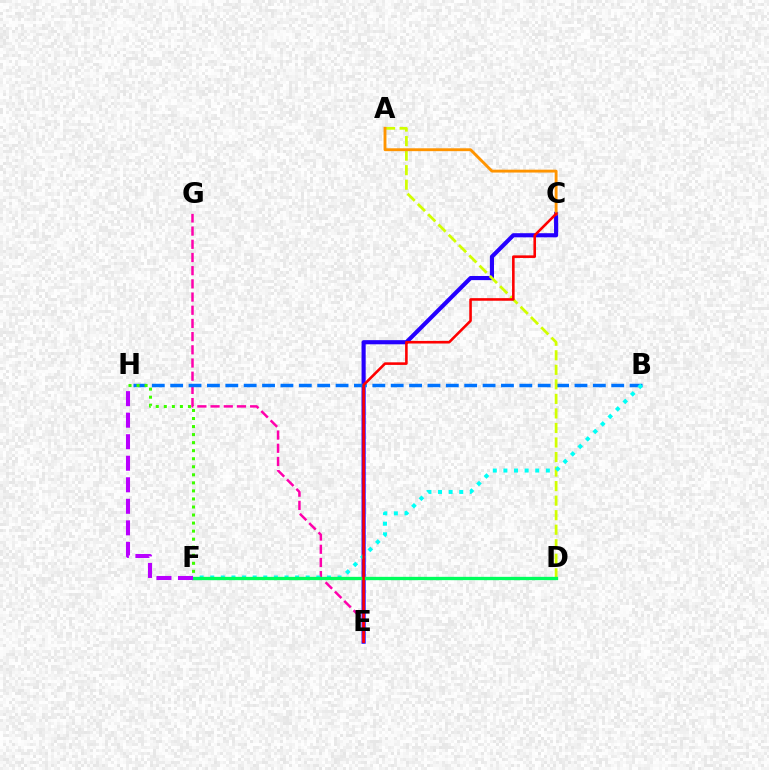{('C', 'E'): [{'color': '#2500ff', 'line_style': 'solid', 'thickness': 2.98}, {'color': '#ff0000', 'line_style': 'solid', 'thickness': 1.86}], ('E', 'G'): [{'color': '#ff00ac', 'line_style': 'dashed', 'thickness': 1.79}], ('B', 'H'): [{'color': '#0074ff', 'line_style': 'dashed', 'thickness': 2.5}], ('A', 'D'): [{'color': '#d1ff00', 'line_style': 'dashed', 'thickness': 1.97}], ('F', 'H'): [{'color': '#3dff00', 'line_style': 'dotted', 'thickness': 2.19}, {'color': '#b900ff', 'line_style': 'dashed', 'thickness': 2.92}], ('B', 'F'): [{'color': '#00fff6', 'line_style': 'dotted', 'thickness': 2.88}], ('D', 'F'): [{'color': '#00ff5c', 'line_style': 'solid', 'thickness': 2.38}], ('A', 'C'): [{'color': '#ff9400', 'line_style': 'solid', 'thickness': 2.07}]}